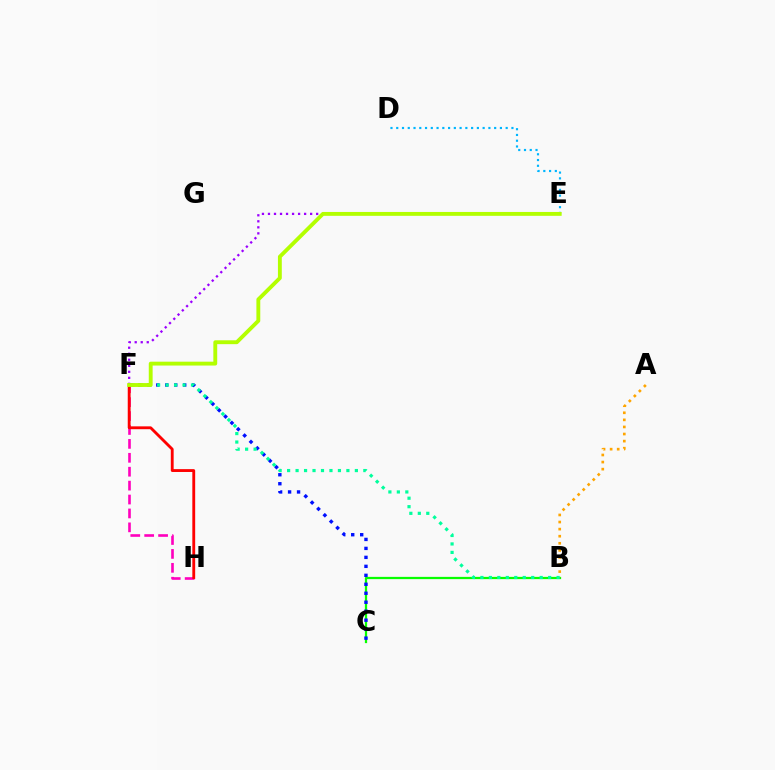{('F', 'H'): [{'color': '#ff00bd', 'line_style': 'dashed', 'thickness': 1.89}, {'color': '#ff0000', 'line_style': 'solid', 'thickness': 2.05}], ('D', 'E'): [{'color': '#00b5ff', 'line_style': 'dotted', 'thickness': 1.56}], ('B', 'C'): [{'color': '#08ff00', 'line_style': 'solid', 'thickness': 1.62}], ('C', 'F'): [{'color': '#0010ff', 'line_style': 'dotted', 'thickness': 2.44}], ('B', 'F'): [{'color': '#00ff9d', 'line_style': 'dotted', 'thickness': 2.3}], ('E', 'F'): [{'color': '#9b00ff', 'line_style': 'dotted', 'thickness': 1.64}, {'color': '#b3ff00', 'line_style': 'solid', 'thickness': 2.78}], ('A', 'B'): [{'color': '#ffa500', 'line_style': 'dotted', 'thickness': 1.92}]}